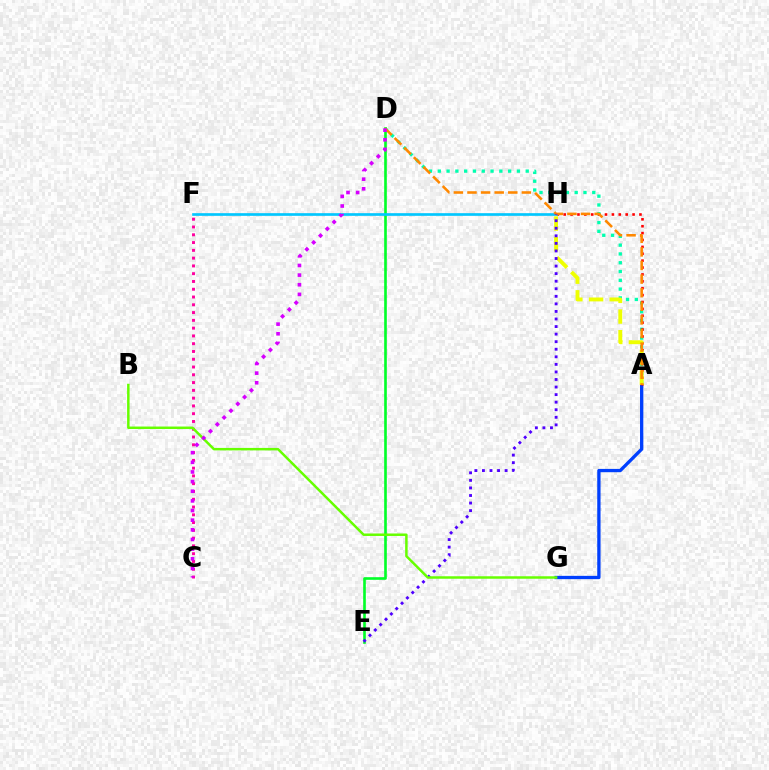{('A', 'D'): [{'color': '#00ffaf', 'line_style': 'dotted', 'thickness': 2.39}, {'color': '#ff8800', 'line_style': 'dashed', 'thickness': 1.85}], ('A', 'G'): [{'color': '#003fff', 'line_style': 'solid', 'thickness': 2.38}], ('C', 'F'): [{'color': '#ff00a0', 'line_style': 'dotted', 'thickness': 2.11}], ('D', 'E'): [{'color': '#00ff27', 'line_style': 'solid', 'thickness': 1.89}], ('A', 'H'): [{'color': '#ff0000', 'line_style': 'dotted', 'thickness': 1.87}, {'color': '#eeff00', 'line_style': 'dashed', 'thickness': 2.81}], ('F', 'H'): [{'color': '#00c7ff', 'line_style': 'solid', 'thickness': 1.92}], ('E', 'H'): [{'color': '#4f00ff', 'line_style': 'dotted', 'thickness': 2.05}], ('B', 'G'): [{'color': '#66ff00', 'line_style': 'solid', 'thickness': 1.79}], ('C', 'D'): [{'color': '#d600ff', 'line_style': 'dotted', 'thickness': 2.62}]}